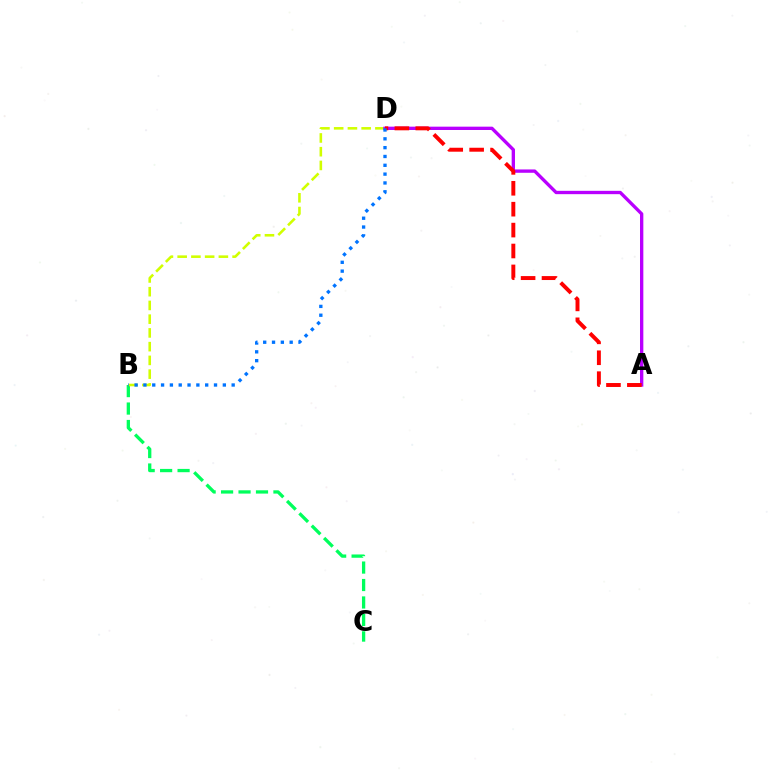{('B', 'C'): [{'color': '#00ff5c', 'line_style': 'dashed', 'thickness': 2.37}], ('B', 'D'): [{'color': '#d1ff00', 'line_style': 'dashed', 'thickness': 1.87}, {'color': '#0074ff', 'line_style': 'dotted', 'thickness': 2.4}], ('A', 'D'): [{'color': '#b900ff', 'line_style': 'solid', 'thickness': 2.4}, {'color': '#ff0000', 'line_style': 'dashed', 'thickness': 2.84}]}